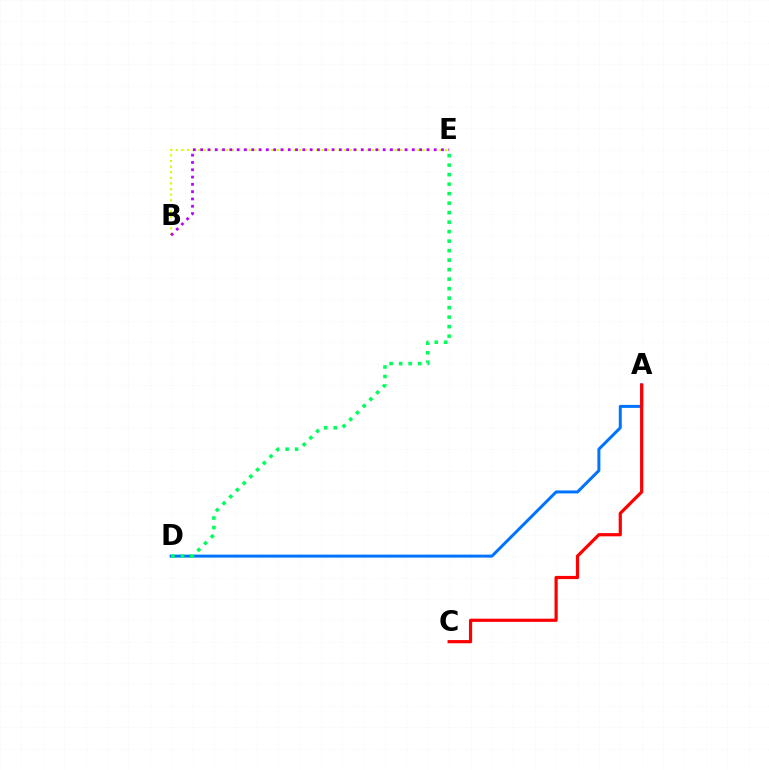{('A', 'D'): [{'color': '#0074ff', 'line_style': 'solid', 'thickness': 2.16}], ('B', 'E'): [{'color': '#d1ff00', 'line_style': 'dotted', 'thickness': 1.52}, {'color': '#b900ff', 'line_style': 'dotted', 'thickness': 1.98}], ('A', 'C'): [{'color': '#ff0000', 'line_style': 'solid', 'thickness': 2.3}], ('D', 'E'): [{'color': '#00ff5c', 'line_style': 'dotted', 'thickness': 2.58}]}